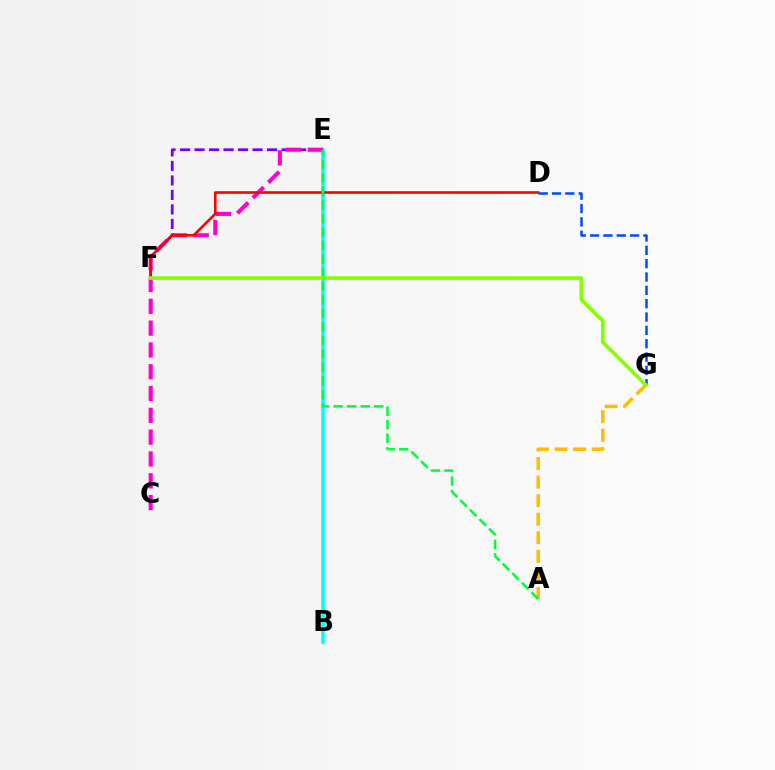{('B', 'E'): [{'color': '#00fff6', 'line_style': 'solid', 'thickness': 2.52}], ('E', 'F'): [{'color': '#7200ff', 'line_style': 'dashed', 'thickness': 1.97}], ('C', 'E'): [{'color': '#ff00cf', 'line_style': 'dashed', 'thickness': 2.96}], ('D', 'F'): [{'color': '#ff0000', 'line_style': 'solid', 'thickness': 1.89}], ('D', 'G'): [{'color': '#004bff', 'line_style': 'dashed', 'thickness': 1.81}], ('A', 'G'): [{'color': '#ffbd00', 'line_style': 'dashed', 'thickness': 2.52}], ('A', 'E'): [{'color': '#00ff39', 'line_style': 'dashed', 'thickness': 1.84}], ('F', 'G'): [{'color': '#84ff00', 'line_style': 'solid', 'thickness': 2.62}]}